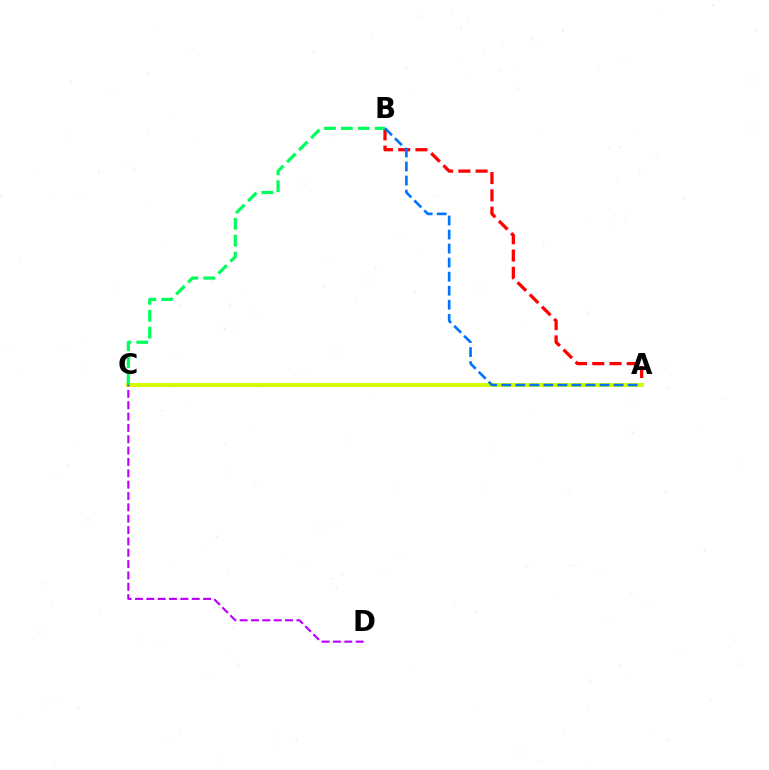{('A', 'B'): [{'color': '#ff0000', 'line_style': 'dashed', 'thickness': 2.35}, {'color': '#0074ff', 'line_style': 'dashed', 'thickness': 1.91}], ('A', 'C'): [{'color': '#d1ff00', 'line_style': 'solid', 'thickness': 2.85}], ('B', 'C'): [{'color': '#00ff5c', 'line_style': 'dashed', 'thickness': 2.3}], ('C', 'D'): [{'color': '#b900ff', 'line_style': 'dashed', 'thickness': 1.54}]}